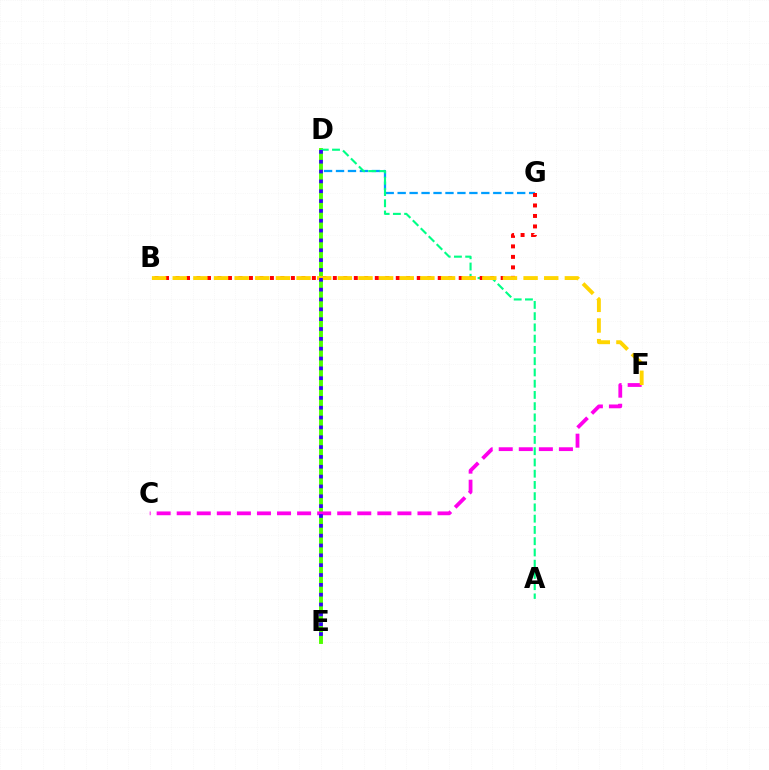{('D', 'G'): [{'color': '#009eff', 'line_style': 'dashed', 'thickness': 1.62}], ('D', 'E'): [{'color': '#4fff00', 'line_style': 'solid', 'thickness': 2.81}, {'color': '#3700ff', 'line_style': 'dotted', 'thickness': 2.67}], ('A', 'D'): [{'color': '#00ff86', 'line_style': 'dashed', 'thickness': 1.53}], ('B', 'G'): [{'color': '#ff0000', 'line_style': 'dotted', 'thickness': 2.85}], ('C', 'F'): [{'color': '#ff00ed', 'line_style': 'dashed', 'thickness': 2.73}], ('B', 'F'): [{'color': '#ffd500', 'line_style': 'dashed', 'thickness': 2.8}]}